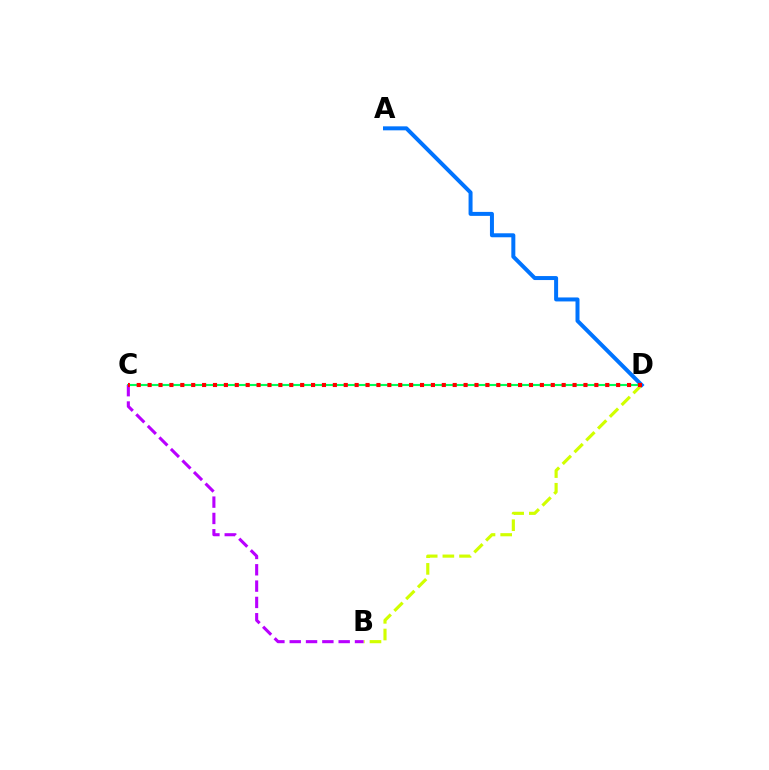{('B', 'D'): [{'color': '#d1ff00', 'line_style': 'dashed', 'thickness': 2.26}], ('C', 'D'): [{'color': '#00ff5c', 'line_style': 'solid', 'thickness': 1.52}, {'color': '#ff0000', 'line_style': 'dotted', 'thickness': 2.96}], ('B', 'C'): [{'color': '#b900ff', 'line_style': 'dashed', 'thickness': 2.22}], ('A', 'D'): [{'color': '#0074ff', 'line_style': 'solid', 'thickness': 2.87}]}